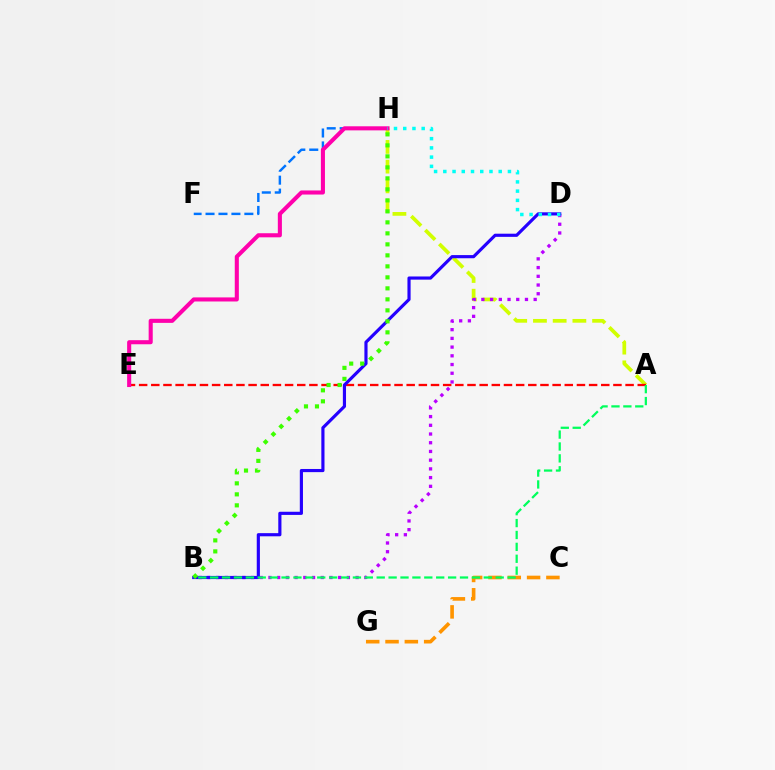{('F', 'H'): [{'color': '#0074ff', 'line_style': 'dashed', 'thickness': 1.76}], ('A', 'H'): [{'color': '#d1ff00', 'line_style': 'dashed', 'thickness': 2.68}], ('C', 'G'): [{'color': '#ff9400', 'line_style': 'dashed', 'thickness': 2.62}], ('B', 'D'): [{'color': '#b900ff', 'line_style': 'dotted', 'thickness': 2.37}, {'color': '#2500ff', 'line_style': 'solid', 'thickness': 2.27}], ('A', 'E'): [{'color': '#ff0000', 'line_style': 'dashed', 'thickness': 1.65}], ('E', 'H'): [{'color': '#ff00ac', 'line_style': 'solid', 'thickness': 2.94}], ('A', 'B'): [{'color': '#00ff5c', 'line_style': 'dashed', 'thickness': 1.62}], ('B', 'H'): [{'color': '#3dff00', 'line_style': 'dotted', 'thickness': 2.99}], ('D', 'H'): [{'color': '#00fff6', 'line_style': 'dotted', 'thickness': 2.51}]}